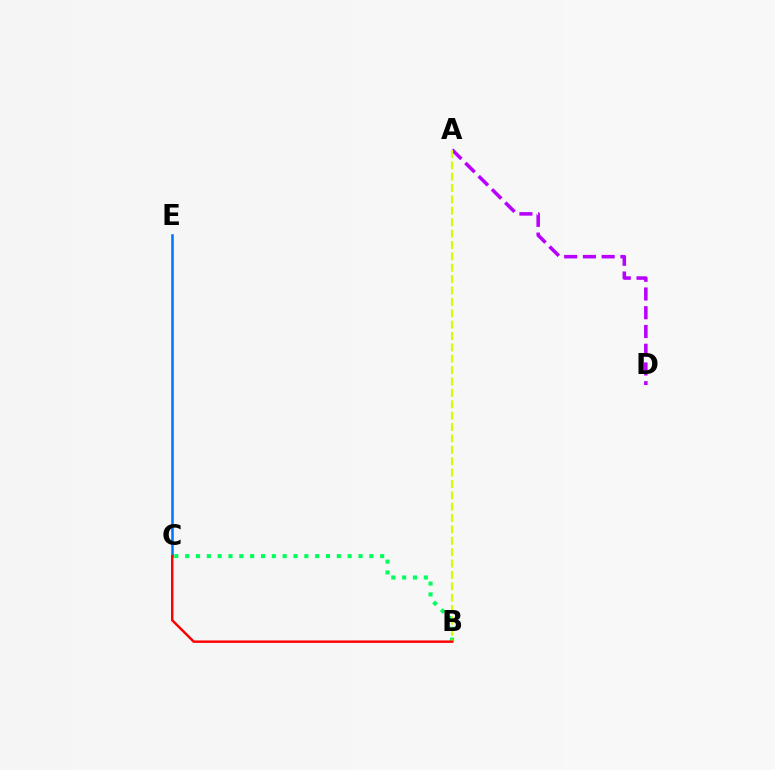{('A', 'D'): [{'color': '#b900ff', 'line_style': 'dashed', 'thickness': 2.55}], ('B', 'C'): [{'color': '#00ff5c', 'line_style': 'dotted', 'thickness': 2.94}, {'color': '#ff0000', 'line_style': 'solid', 'thickness': 1.77}], ('C', 'E'): [{'color': '#0074ff', 'line_style': 'solid', 'thickness': 1.83}], ('A', 'B'): [{'color': '#d1ff00', 'line_style': 'dashed', 'thickness': 1.55}]}